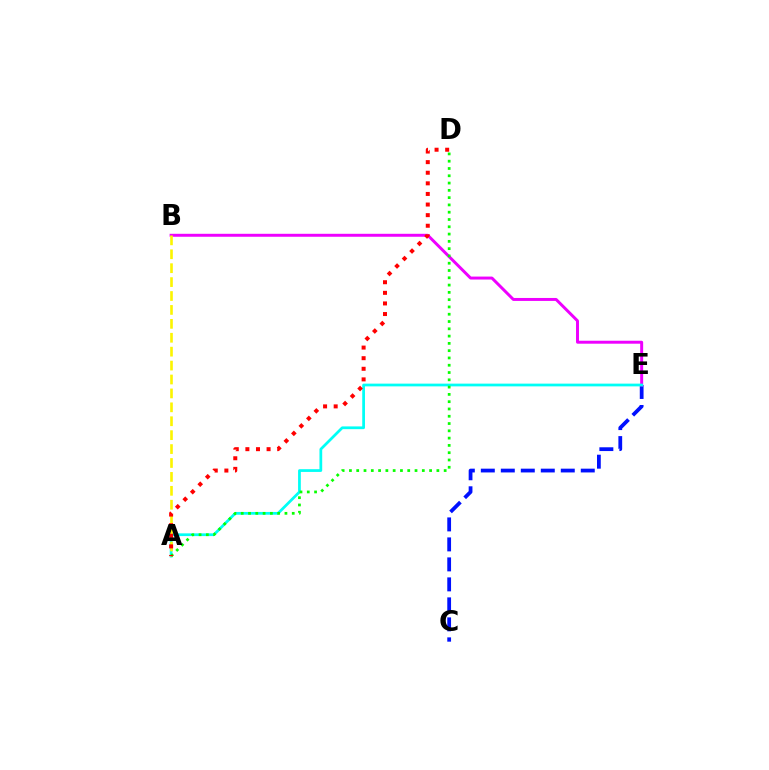{('C', 'E'): [{'color': '#0010ff', 'line_style': 'dashed', 'thickness': 2.72}], ('B', 'E'): [{'color': '#ee00ff', 'line_style': 'solid', 'thickness': 2.13}], ('A', 'E'): [{'color': '#00fff6', 'line_style': 'solid', 'thickness': 1.98}], ('A', 'B'): [{'color': '#fcf500', 'line_style': 'dashed', 'thickness': 1.89}], ('A', 'D'): [{'color': '#08ff00', 'line_style': 'dotted', 'thickness': 1.98}, {'color': '#ff0000', 'line_style': 'dotted', 'thickness': 2.88}]}